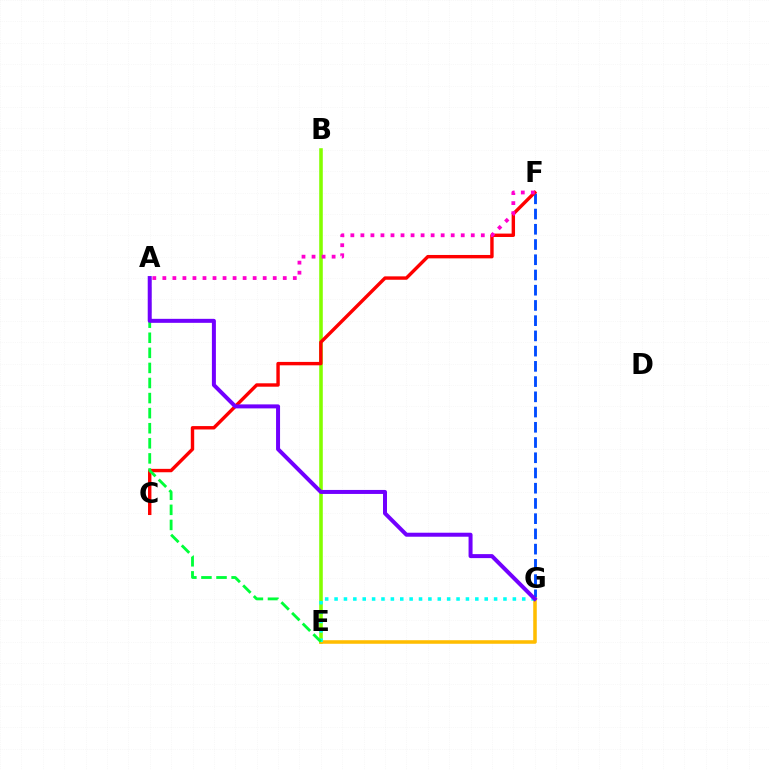{('B', 'E'): [{'color': '#84ff00', 'line_style': 'solid', 'thickness': 2.58}], ('F', 'G'): [{'color': '#004bff', 'line_style': 'dashed', 'thickness': 2.07}], ('C', 'F'): [{'color': '#ff0000', 'line_style': 'solid', 'thickness': 2.45}], ('E', 'G'): [{'color': '#ffbd00', 'line_style': 'solid', 'thickness': 2.55}, {'color': '#00fff6', 'line_style': 'dotted', 'thickness': 2.55}], ('A', 'E'): [{'color': '#00ff39', 'line_style': 'dashed', 'thickness': 2.05}], ('A', 'F'): [{'color': '#ff00cf', 'line_style': 'dotted', 'thickness': 2.73}], ('A', 'G'): [{'color': '#7200ff', 'line_style': 'solid', 'thickness': 2.88}]}